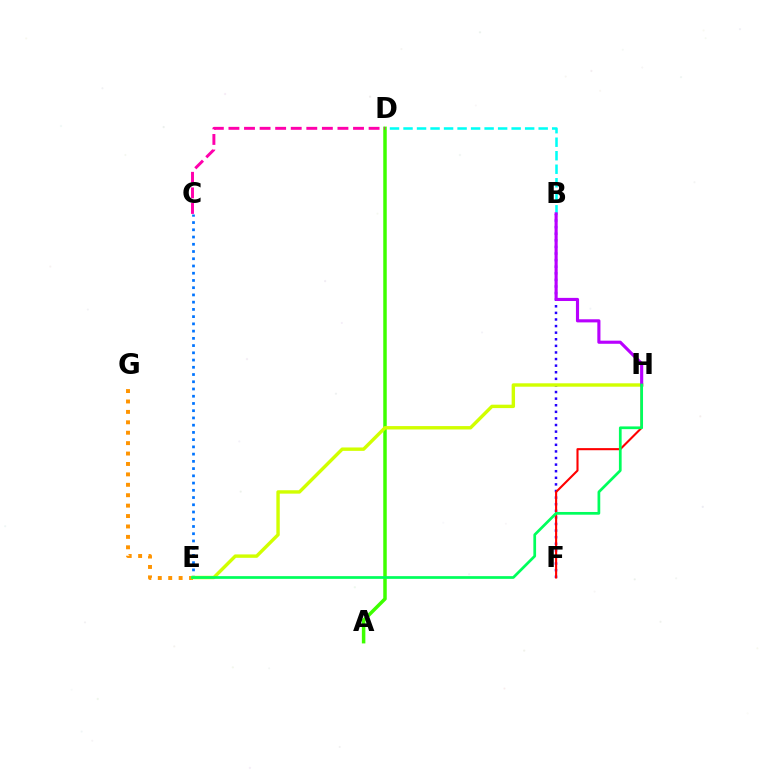{('C', 'E'): [{'color': '#0074ff', 'line_style': 'dotted', 'thickness': 1.97}], ('B', 'F'): [{'color': '#2500ff', 'line_style': 'dotted', 'thickness': 1.79}], ('E', 'G'): [{'color': '#ff9400', 'line_style': 'dotted', 'thickness': 2.83}], ('B', 'D'): [{'color': '#00fff6', 'line_style': 'dashed', 'thickness': 1.84}], ('A', 'D'): [{'color': '#3dff00', 'line_style': 'solid', 'thickness': 2.52}], ('F', 'H'): [{'color': '#ff0000', 'line_style': 'solid', 'thickness': 1.51}], ('C', 'D'): [{'color': '#ff00ac', 'line_style': 'dashed', 'thickness': 2.12}], ('E', 'H'): [{'color': '#d1ff00', 'line_style': 'solid', 'thickness': 2.45}, {'color': '#00ff5c', 'line_style': 'solid', 'thickness': 1.96}], ('B', 'H'): [{'color': '#b900ff', 'line_style': 'solid', 'thickness': 2.25}]}